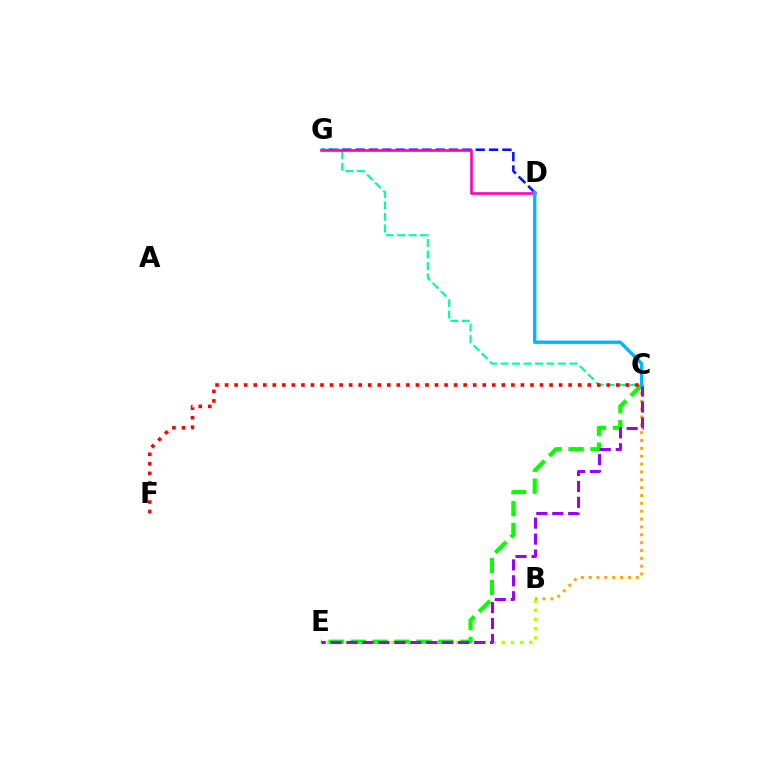{('D', 'G'): [{'color': '#0010ff', 'line_style': 'dashed', 'thickness': 1.81}, {'color': '#ff00bd', 'line_style': 'solid', 'thickness': 1.9}], ('B', 'C'): [{'color': '#ffa500', 'line_style': 'dotted', 'thickness': 2.13}], ('B', 'E'): [{'color': '#b3ff00', 'line_style': 'dotted', 'thickness': 2.5}], ('C', 'G'): [{'color': '#00ff9d', 'line_style': 'dashed', 'thickness': 1.56}], ('C', 'E'): [{'color': '#08ff00', 'line_style': 'dashed', 'thickness': 2.98}, {'color': '#9b00ff', 'line_style': 'dashed', 'thickness': 2.17}], ('C', 'F'): [{'color': '#ff0000', 'line_style': 'dotted', 'thickness': 2.59}], ('C', 'D'): [{'color': '#00b5ff', 'line_style': 'solid', 'thickness': 2.41}]}